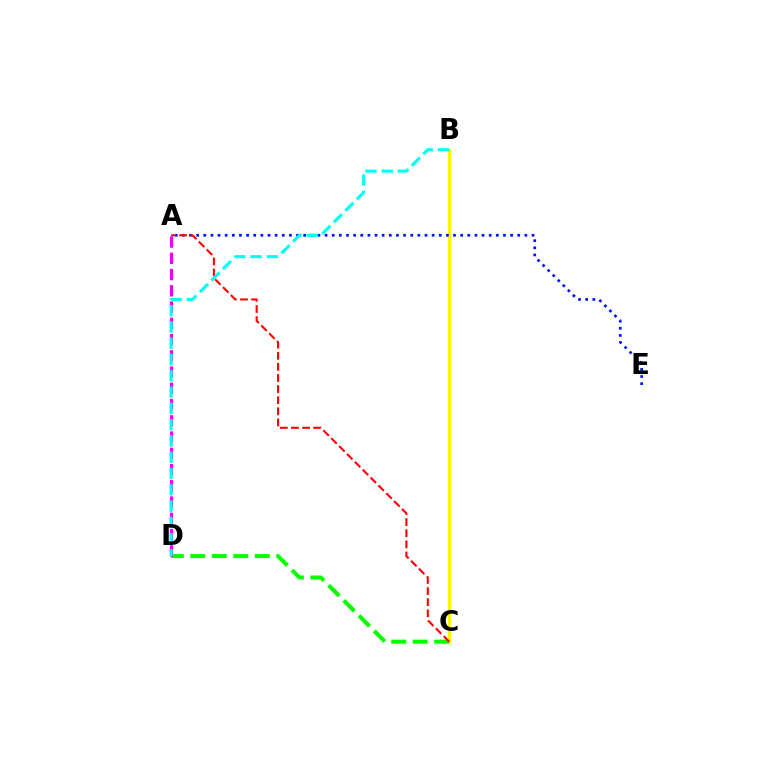{('B', 'C'): [{'color': '#fcf500', 'line_style': 'solid', 'thickness': 2.19}], ('A', 'E'): [{'color': '#0010ff', 'line_style': 'dotted', 'thickness': 1.94}], ('C', 'D'): [{'color': '#08ff00', 'line_style': 'dashed', 'thickness': 2.92}], ('A', 'D'): [{'color': '#ee00ff', 'line_style': 'dashed', 'thickness': 2.21}], ('A', 'C'): [{'color': '#ff0000', 'line_style': 'dashed', 'thickness': 1.51}], ('B', 'D'): [{'color': '#00fff6', 'line_style': 'dashed', 'thickness': 2.21}]}